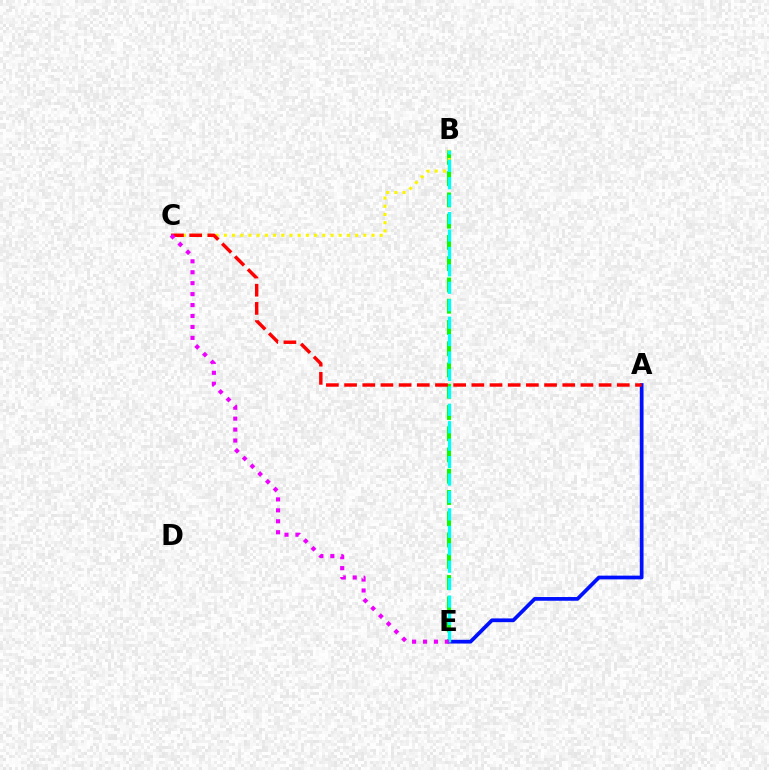{('B', 'E'): [{'color': '#08ff00', 'line_style': 'dashed', 'thickness': 2.89}, {'color': '#00fff6', 'line_style': 'dashed', 'thickness': 2.37}], ('B', 'C'): [{'color': '#fcf500', 'line_style': 'dotted', 'thickness': 2.23}], ('A', 'E'): [{'color': '#0010ff', 'line_style': 'solid', 'thickness': 2.69}], ('A', 'C'): [{'color': '#ff0000', 'line_style': 'dashed', 'thickness': 2.47}], ('C', 'E'): [{'color': '#ee00ff', 'line_style': 'dotted', 'thickness': 2.97}]}